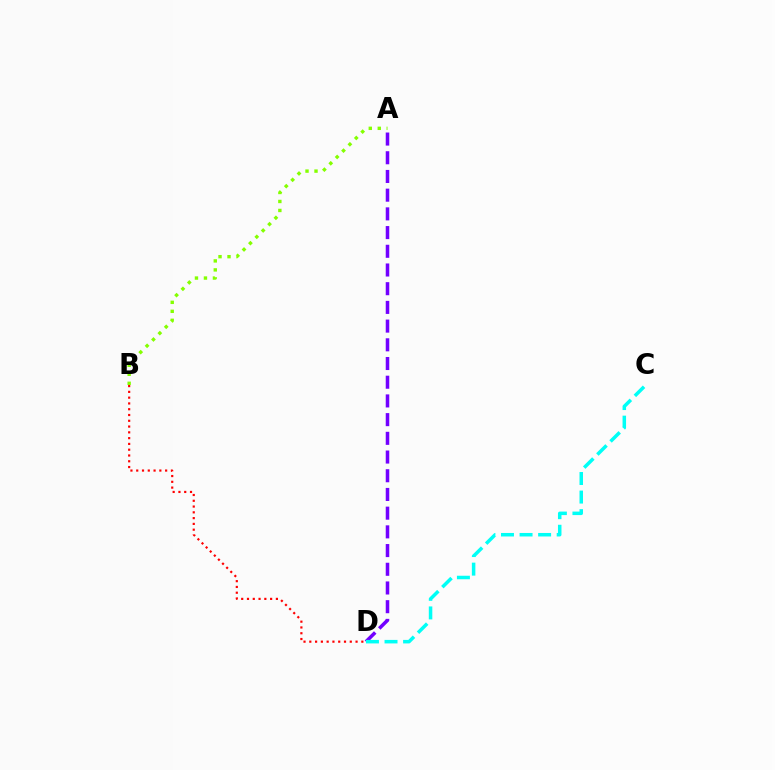{('A', 'D'): [{'color': '#7200ff', 'line_style': 'dashed', 'thickness': 2.54}], ('A', 'B'): [{'color': '#84ff00', 'line_style': 'dotted', 'thickness': 2.44}], ('B', 'D'): [{'color': '#ff0000', 'line_style': 'dotted', 'thickness': 1.57}], ('C', 'D'): [{'color': '#00fff6', 'line_style': 'dashed', 'thickness': 2.52}]}